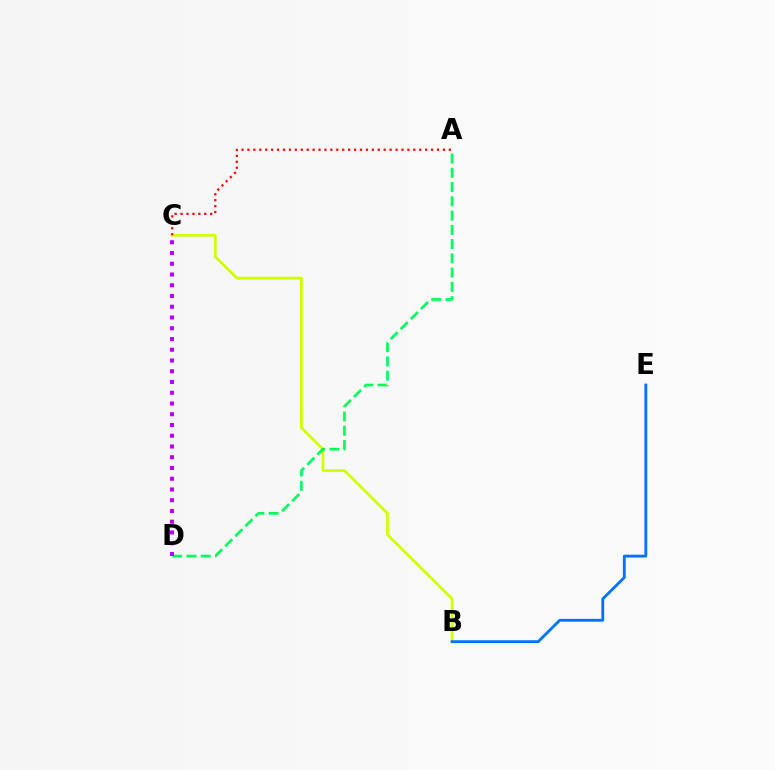{('B', 'C'): [{'color': '#d1ff00', 'line_style': 'solid', 'thickness': 1.99}], ('A', 'D'): [{'color': '#00ff5c', 'line_style': 'dashed', 'thickness': 1.94}], ('B', 'E'): [{'color': '#0074ff', 'line_style': 'solid', 'thickness': 2.05}], ('A', 'C'): [{'color': '#ff0000', 'line_style': 'dotted', 'thickness': 1.61}], ('C', 'D'): [{'color': '#b900ff', 'line_style': 'dotted', 'thickness': 2.92}]}